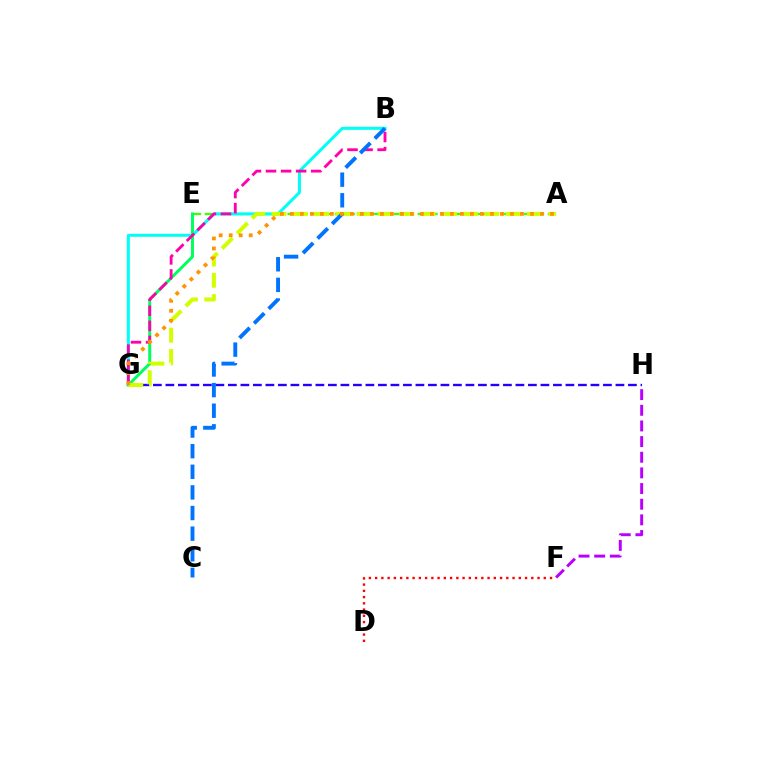{('D', 'F'): [{'color': '#ff0000', 'line_style': 'dotted', 'thickness': 1.7}], ('A', 'E'): [{'color': '#3dff00', 'line_style': 'dashed', 'thickness': 1.61}], ('B', 'G'): [{'color': '#00fff6', 'line_style': 'solid', 'thickness': 2.18}, {'color': '#ff00ac', 'line_style': 'dashed', 'thickness': 2.05}], ('F', 'H'): [{'color': '#b900ff', 'line_style': 'dashed', 'thickness': 2.13}], ('G', 'H'): [{'color': '#2500ff', 'line_style': 'dashed', 'thickness': 1.7}], ('E', 'G'): [{'color': '#00ff5c', 'line_style': 'solid', 'thickness': 2.13}], ('A', 'G'): [{'color': '#d1ff00', 'line_style': 'dashed', 'thickness': 2.89}, {'color': '#ff9400', 'line_style': 'dotted', 'thickness': 2.72}], ('B', 'C'): [{'color': '#0074ff', 'line_style': 'dashed', 'thickness': 2.8}]}